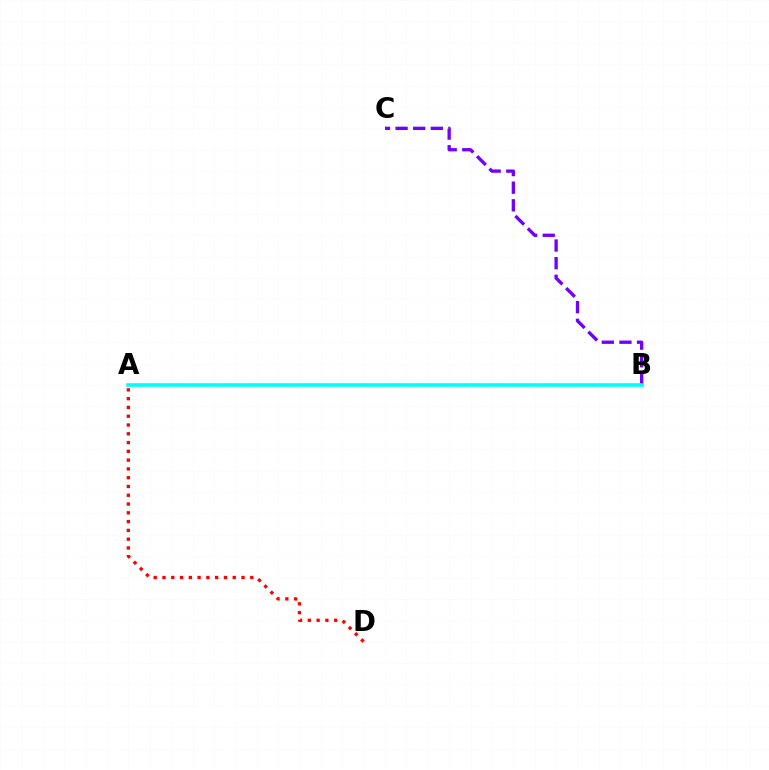{('B', 'C'): [{'color': '#7200ff', 'line_style': 'dashed', 'thickness': 2.39}], ('A', 'B'): [{'color': '#84ff00', 'line_style': 'dashed', 'thickness': 1.55}, {'color': '#00fff6', 'line_style': 'solid', 'thickness': 2.59}], ('A', 'D'): [{'color': '#ff0000', 'line_style': 'dotted', 'thickness': 2.39}]}